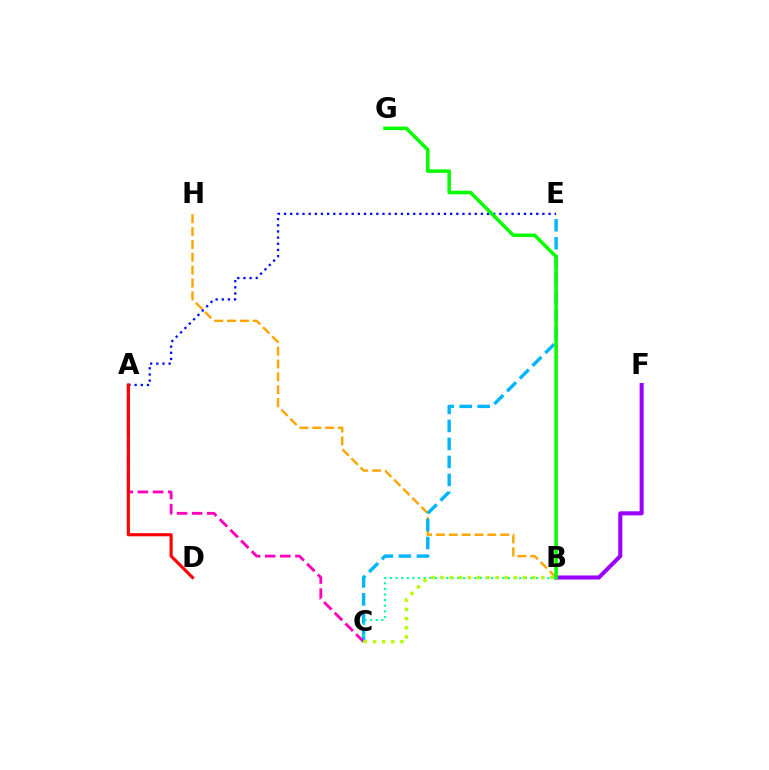{('B', 'H'): [{'color': '#ffa500', 'line_style': 'dashed', 'thickness': 1.75}], ('C', 'E'): [{'color': '#00b5ff', 'line_style': 'dashed', 'thickness': 2.45}], ('A', 'E'): [{'color': '#0010ff', 'line_style': 'dotted', 'thickness': 1.67}], ('A', 'C'): [{'color': '#ff00bd', 'line_style': 'dashed', 'thickness': 2.05}], ('A', 'D'): [{'color': '#ff0000', 'line_style': 'solid', 'thickness': 2.25}], ('B', 'F'): [{'color': '#9b00ff', 'line_style': 'solid', 'thickness': 2.93}], ('B', 'G'): [{'color': '#08ff00', 'line_style': 'solid', 'thickness': 2.55}], ('B', 'C'): [{'color': '#00ff9d', 'line_style': 'dotted', 'thickness': 1.53}, {'color': '#b3ff00', 'line_style': 'dotted', 'thickness': 2.49}]}